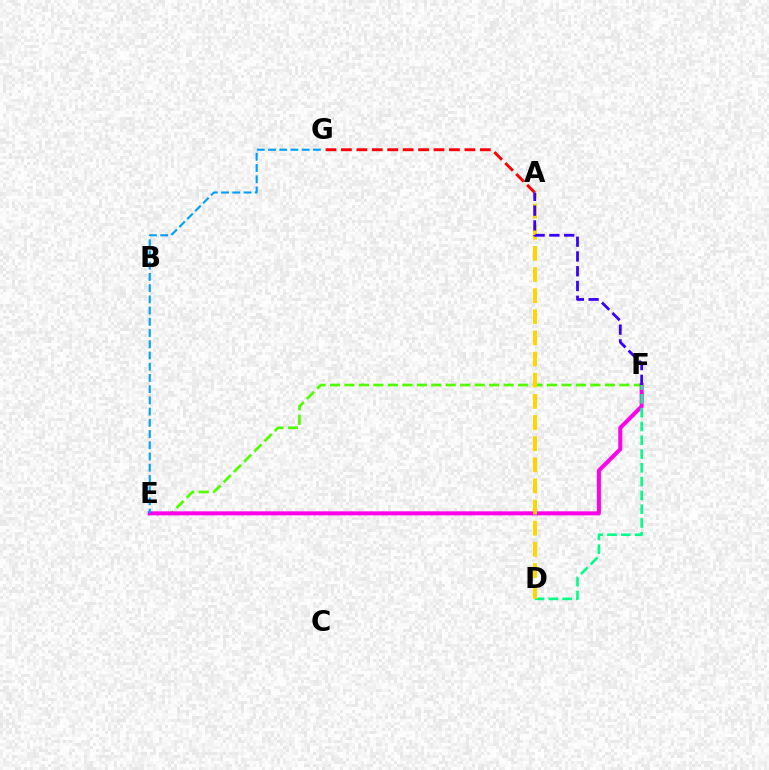{('E', 'F'): [{'color': '#4fff00', 'line_style': 'dashed', 'thickness': 1.97}, {'color': '#ff00ed', 'line_style': 'solid', 'thickness': 2.9}], ('A', 'G'): [{'color': '#ff0000', 'line_style': 'dashed', 'thickness': 2.1}], ('E', 'G'): [{'color': '#009eff', 'line_style': 'dashed', 'thickness': 1.52}], ('D', 'F'): [{'color': '#00ff86', 'line_style': 'dashed', 'thickness': 1.87}], ('A', 'D'): [{'color': '#ffd500', 'line_style': 'dashed', 'thickness': 2.87}], ('A', 'F'): [{'color': '#3700ff', 'line_style': 'dashed', 'thickness': 2.01}]}